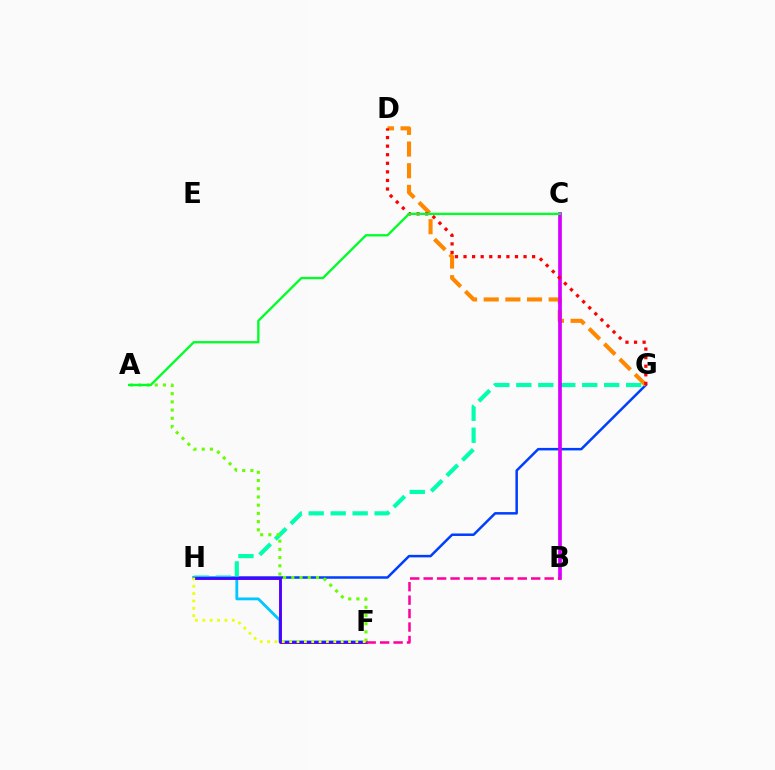{('G', 'H'): [{'color': '#003fff', 'line_style': 'solid', 'thickness': 1.8}, {'color': '#00ffaf', 'line_style': 'dashed', 'thickness': 2.99}], ('D', 'G'): [{'color': '#ff8800', 'line_style': 'dashed', 'thickness': 2.94}, {'color': '#ff0000', 'line_style': 'dotted', 'thickness': 2.33}], ('F', 'H'): [{'color': '#00c7ff', 'line_style': 'solid', 'thickness': 2.03}, {'color': '#4f00ff', 'line_style': 'solid', 'thickness': 2.08}, {'color': '#eeff00', 'line_style': 'dotted', 'thickness': 2.0}], ('B', 'C'): [{'color': '#d600ff', 'line_style': 'solid', 'thickness': 2.67}], ('A', 'F'): [{'color': '#66ff00', 'line_style': 'dotted', 'thickness': 2.23}], ('B', 'F'): [{'color': '#ff00a0', 'line_style': 'dashed', 'thickness': 1.83}], ('A', 'C'): [{'color': '#00ff27', 'line_style': 'solid', 'thickness': 1.67}]}